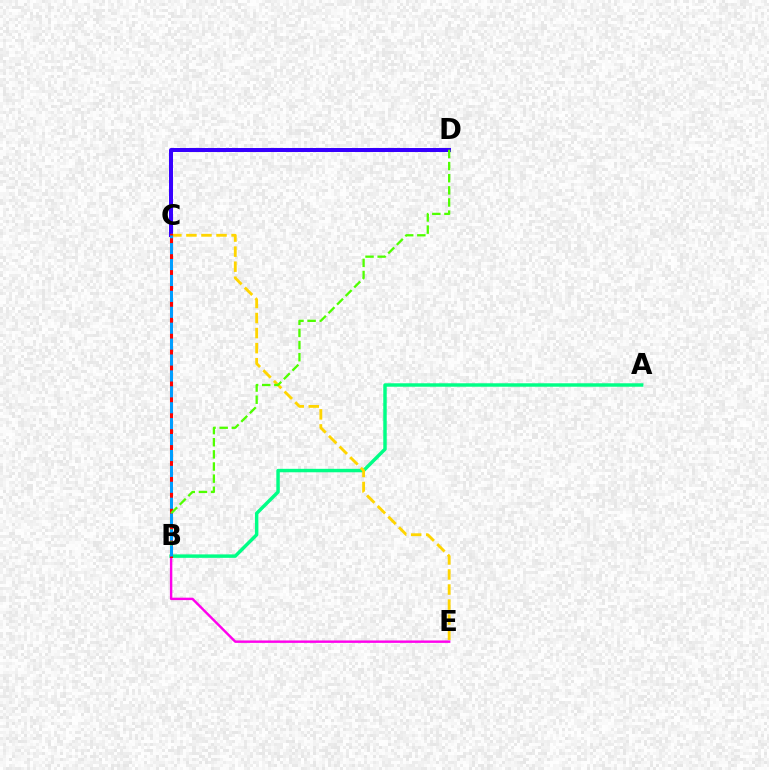{('B', 'E'): [{'color': '#ff00ed', 'line_style': 'solid', 'thickness': 1.74}], ('C', 'D'): [{'color': '#3700ff', 'line_style': 'solid', 'thickness': 2.88}], ('A', 'B'): [{'color': '#00ff86', 'line_style': 'solid', 'thickness': 2.49}], ('C', 'E'): [{'color': '#ffd500', 'line_style': 'dashed', 'thickness': 2.04}], ('B', 'C'): [{'color': '#ff0000', 'line_style': 'solid', 'thickness': 2.21}, {'color': '#009eff', 'line_style': 'dashed', 'thickness': 2.16}], ('B', 'D'): [{'color': '#4fff00', 'line_style': 'dashed', 'thickness': 1.65}]}